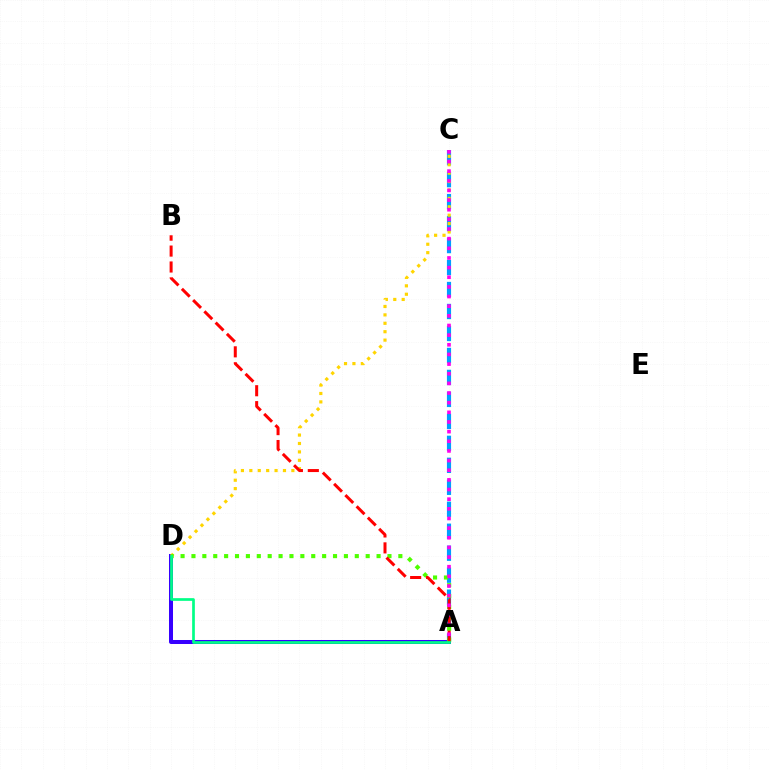{('A', 'D'): [{'color': '#3700ff', 'line_style': 'solid', 'thickness': 2.88}, {'color': '#4fff00', 'line_style': 'dotted', 'thickness': 2.96}, {'color': '#00ff86', 'line_style': 'solid', 'thickness': 1.94}], ('A', 'C'): [{'color': '#009eff', 'line_style': 'dashed', 'thickness': 2.99}, {'color': '#ff00ed', 'line_style': 'dotted', 'thickness': 2.62}], ('C', 'D'): [{'color': '#ffd500', 'line_style': 'dotted', 'thickness': 2.28}], ('A', 'B'): [{'color': '#ff0000', 'line_style': 'dashed', 'thickness': 2.16}]}